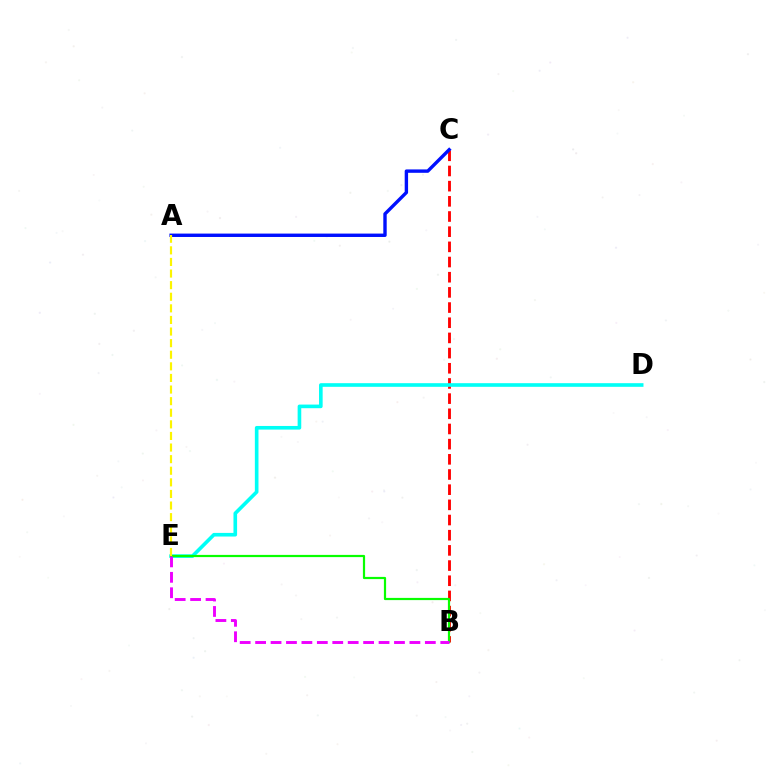{('B', 'C'): [{'color': '#ff0000', 'line_style': 'dashed', 'thickness': 2.06}], ('D', 'E'): [{'color': '#00fff6', 'line_style': 'solid', 'thickness': 2.61}], ('B', 'E'): [{'color': '#08ff00', 'line_style': 'solid', 'thickness': 1.58}, {'color': '#ee00ff', 'line_style': 'dashed', 'thickness': 2.1}], ('A', 'C'): [{'color': '#0010ff', 'line_style': 'solid', 'thickness': 2.44}], ('A', 'E'): [{'color': '#fcf500', 'line_style': 'dashed', 'thickness': 1.58}]}